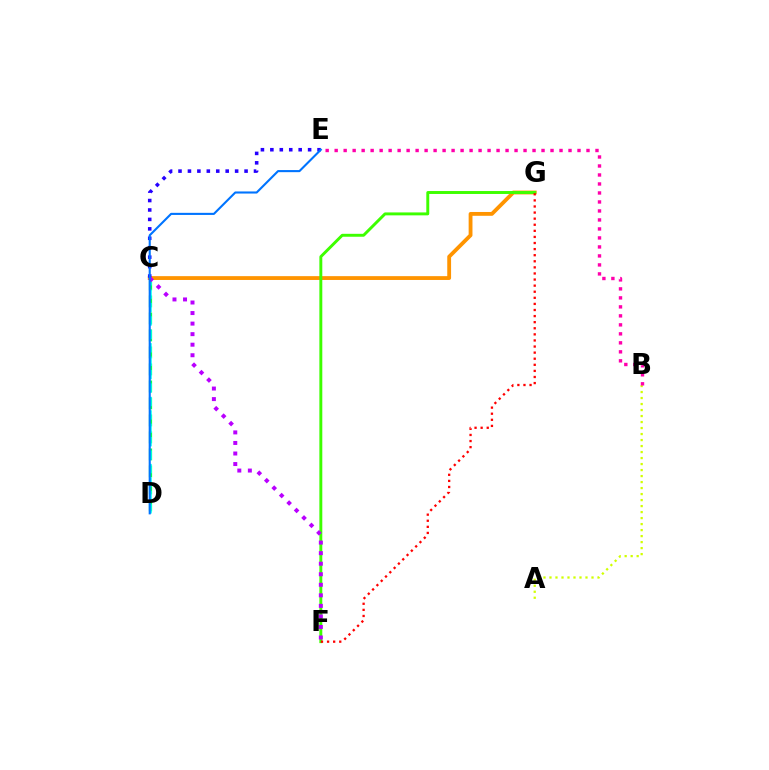{('C', 'D'): [{'color': '#00ff5c', 'line_style': 'dashed', 'thickness': 2.31}, {'color': '#00fff6', 'line_style': 'dashed', 'thickness': 1.82}], ('C', 'G'): [{'color': '#ff9400', 'line_style': 'solid', 'thickness': 2.75}], ('A', 'B'): [{'color': '#d1ff00', 'line_style': 'dotted', 'thickness': 1.63}], ('C', 'E'): [{'color': '#2500ff', 'line_style': 'dotted', 'thickness': 2.56}], ('F', 'G'): [{'color': '#3dff00', 'line_style': 'solid', 'thickness': 2.11}, {'color': '#ff0000', 'line_style': 'dotted', 'thickness': 1.65}], ('B', 'E'): [{'color': '#ff00ac', 'line_style': 'dotted', 'thickness': 2.44}], ('C', 'F'): [{'color': '#b900ff', 'line_style': 'dotted', 'thickness': 2.86}], ('D', 'E'): [{'color': '#0074ff', 'line_style': 'solid', 'thickness': 1.51}]}